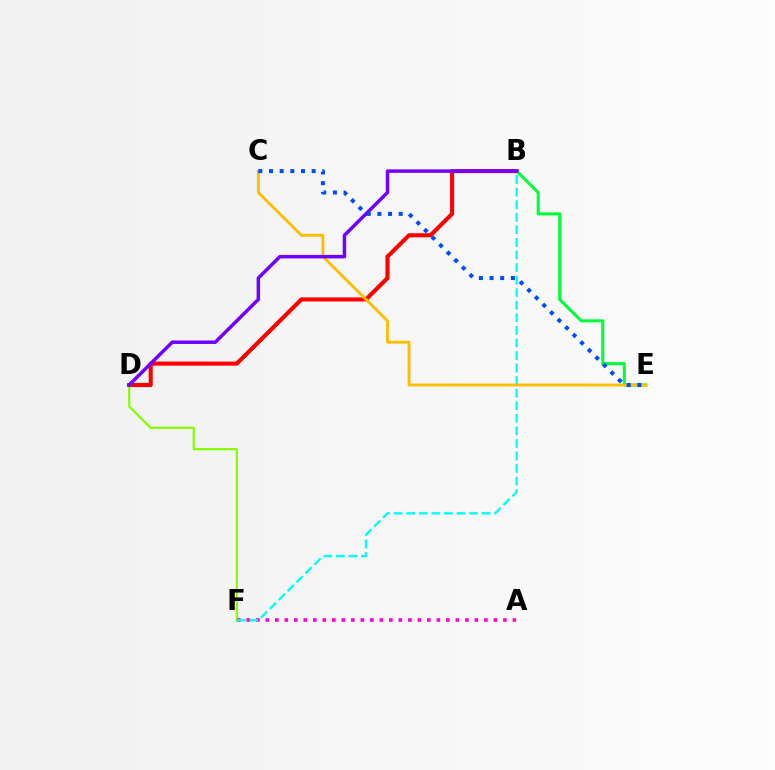{('B', 'D'): [{'color': '#ff0000', 'line_style': 'solid', 'thickness': 2.94}, {'color': '#7200ff', 'line_style': 'solid', 'thickness': 2.52}], ('B', 'E'): [{'color': '#00ff39', 'line_style': 'solid', 'thickness': 2.21}], ('D', 'F'): [{'color': '#84ff00', 'line_style': 'solid', 'thickness': 1.6}], ('A', 'F'): [{'color': '#ff00cf', 'line_style': 'dotted', 'thickness': 2.58}], ('B', 'F'): [{'color': '#00fff6', 'line_style': 'dashed', 'thickness': 1.71}], ('C', 'E'): [{'color': '#ffbd00', 'line_style': 'solid', 'thickness': 2.05}, {'color': '#004bff', 'line_style': 'dotted', 'thickness': 2.9}]}